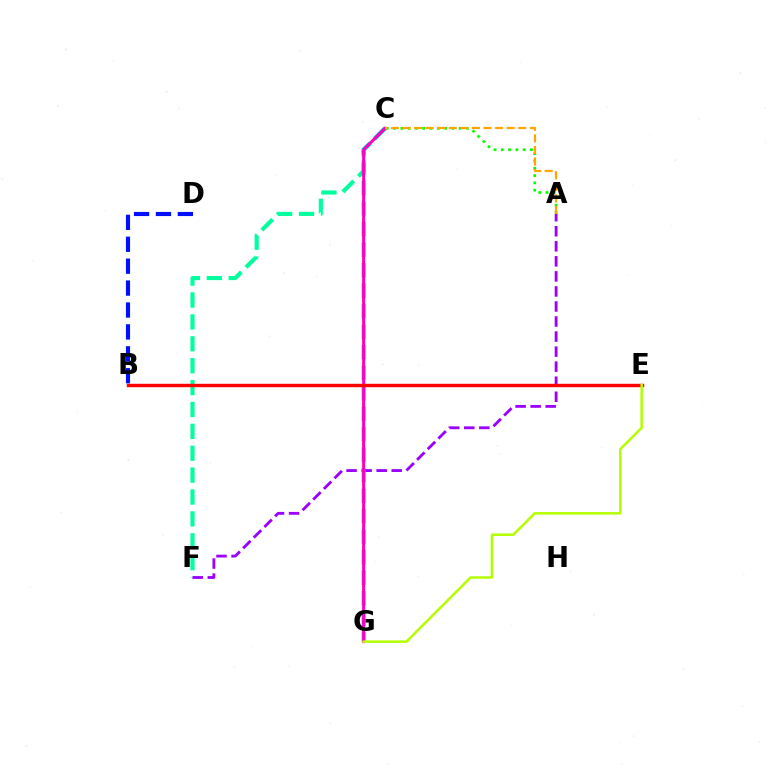{('C', 'F'): [{'color': '#00ff9d', 'line_style': 'dashed', 'thickness': 2.97}], ('A', 'F'): [{'color': '#9b00ff', 'line_style': 'dashed', 'thickness': 2.04}], ('B', 'D'): [{'color': '#0010ff', 'line_style': 'dashed', 'thickness': 2.98}], ('C', 'G'): [{'color': '#00b5ff', 'line_style': 'dashed', 'thickness': 2.79}, {'color': '#ff00bd', 'line_style': 'solid', 'thickness': 2.15}], ('A', 'C'): [{'color': '#08ff00', 'line_style': 'dotted', 'thickness': 1.98}, {'color': '#ffa500', 'line_style': 'dashed', 'thickness': 1.57}], ('B', 'E'): [{'color': '#ff0000', 'line_style': 'solid', 'thickness': 2.45}], ('E', 'G'): [{'color': '#b3ff00', 'line_style': 'solid', 'thickness': 1.81}]}